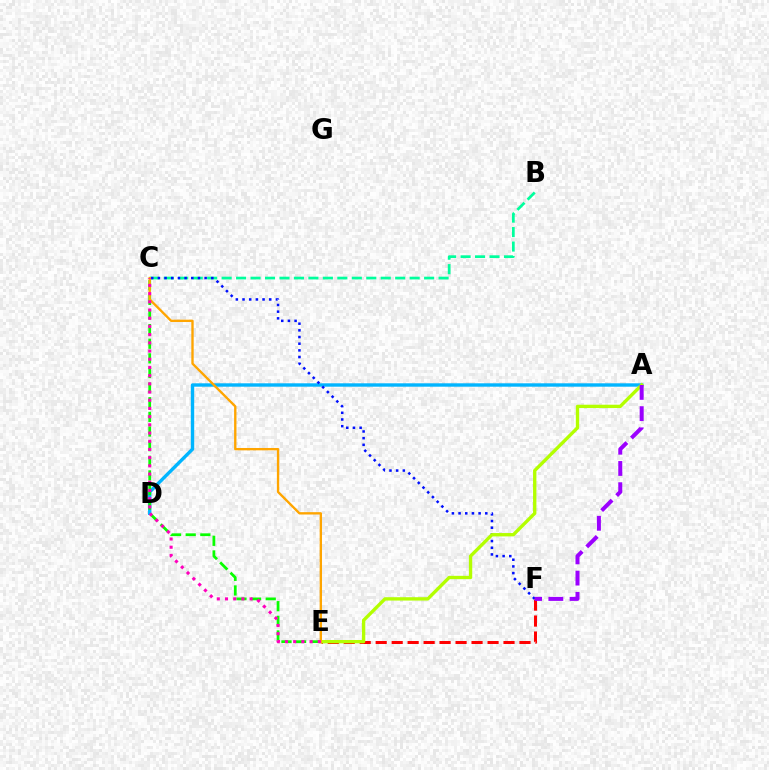{('B', 'C'): [{'color': '#00ff9d', 'line_style': 'dashed', 'thickness': 1.96}], ('A', 'D'): [{'color': '#00b5ff', 'line_style': 'solid', 'thickness': 2.44}], ('E', 'F'): [{'color': '#ff0000', 'line_style': 'dashed', 'thickness': 2.17}], ('C', 'F'): [{'color': '#0010ff', 'line_style': 'dotted', 'thickness': 1.81}], ('C', 'E'): [{'color': '#08ff00', 'line_style': 'dashed', 'thickness': 1.99}, {'color': '#ffa500', 'line_style': 'solid', 'thickness': 1.7}, {'color': '#ff00bd', 'line_style': 'dotted', 'thickness': 2.23}], ('A', 'E'): [{'color': '#b3ff00', 'line_style': 'solid', 'thickness': 2.41}], ('A', 'F'): [{'color': '#9b00ff', 'line_style': 'dashed', 'thickness': 2.88}]}